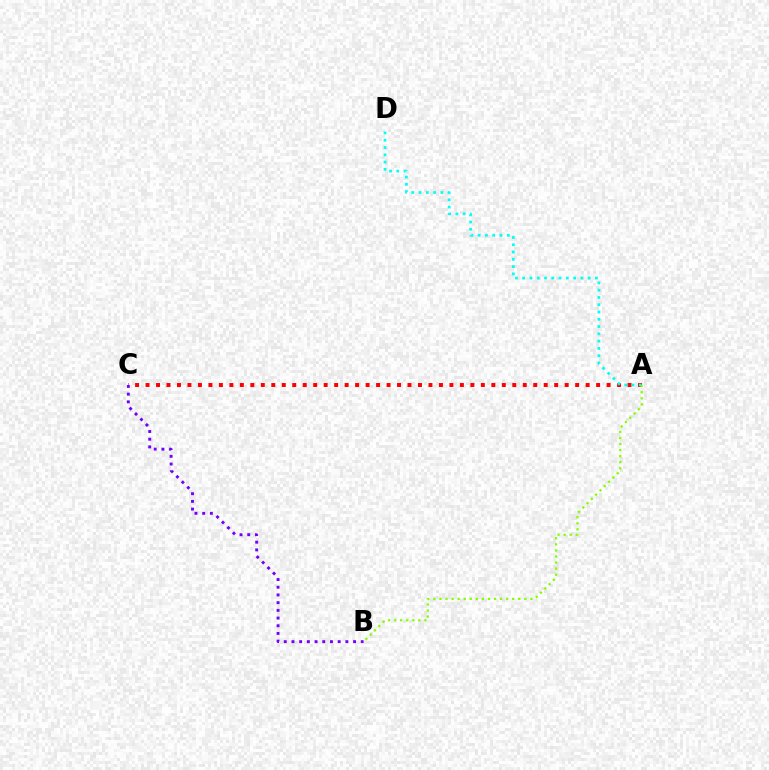{('A', 'C'): [{'color': '#ff0000', 'line_style': 'dotted', 'thickness': 2.85}], ('A', 'D'): [{'color': '#00fff6', 'line_style': 'dotted', 'thickness': 1.98}], ('B', 'C'): [{'color': '#7200ff', 'line_style': 'dotted', 'thickness': 2.09}], ('A', 'B'): [{'color': '#84ff00', 'line_style': 'dotted', 'thickness': 1.65}]}